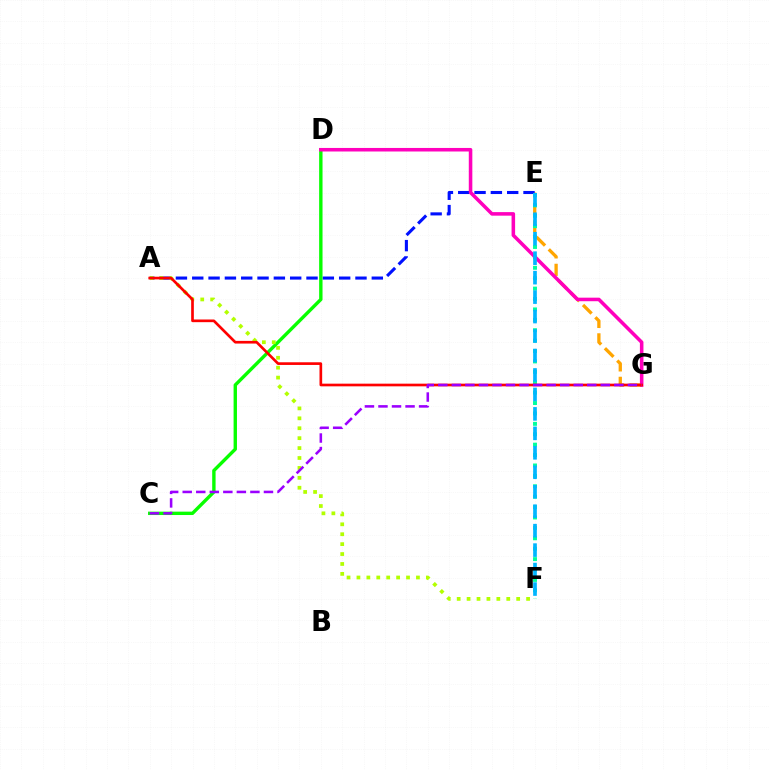{('E', 'G'): [{'color': '#ffa500', 'line_style': 'dashed', 'thickness': 2.37}], ('A', 'E'): [{'color': '#0010ff', 'line_style': 'dashed', 'thickness': 2.22}], ('C', 'D'): [{'color': '#08ff00', 'line_style': 'solid', 'thickness': 2.44}], ('E', 'F'): [{'color': '#00ff9d', 'line_style': 'dotted', 'thickness': 2.83}, {'color': '#00b5ff', 'line_style': 'dashed', 'thickness': 2.64}], ('D', 'G'): [{'color': '#ff00bd', 'line_style': 'solid', 'thickness': 2.55}], ('A', 'F'): [{'color': '#b3ff00', 'line_style': 'dotted', 'thickness': 2.69}], ('A', 'G'): [{'color': '#ff0000', 'line_style': 'solid', 'thickness': 1.92}], ('C', 'G'): [{'color': '#9b00ff', 'line_style': 'dashed', 'thickness': 1.84}]}